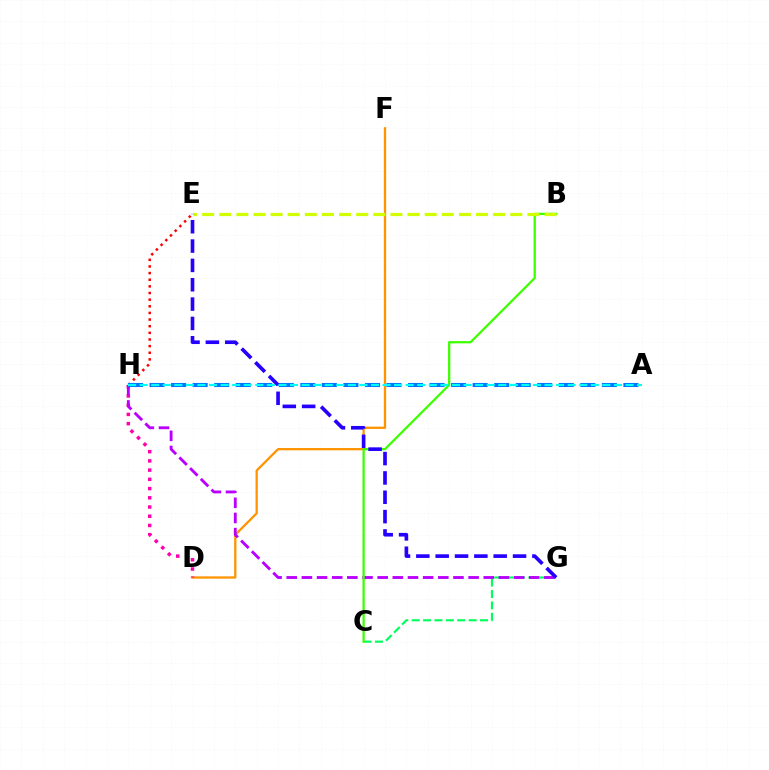{('D', 'F'): [{'color': '#ff9400', 'line_style': 'solid', 'thickness': 1.65}], ('D', 'H'): [{'color': '#ff00ac', 'line_style': 'dotted', 'thickness': 2.51}], ('C', 'G'): [{'color': '#00ff5c', 'line_style': 'dashed', 'thickness': 1.55}], ('G', 'H'): [{'color': '#b900ff', 'line_style': 'dashed', 'thickness': 2.06}], ('E', 'H'): [{'color': '#ff0000', 'line_style': 'dotted', 'thickness': 1.8}], ('B', 'C'): [{'color': '#3dff00', 'line_style': 'solid', 'thickness': 1.63}], ('A', 'H'): [{'color': '#0074ff', 'line_style': 'dashed', 'thickness': 2.93}, {'color': '#00fff6', 'line_style': 'dashed', 'thickness': 1.57}], ('B', 'E'): [{'color': '#d1ff00', 'line_style': 'dashed', 'thickness': 2.33}], ('E', 'G'): [{'color': '#2500ff', 'line_style': 'dashed', 'thickness': 2.63}]}